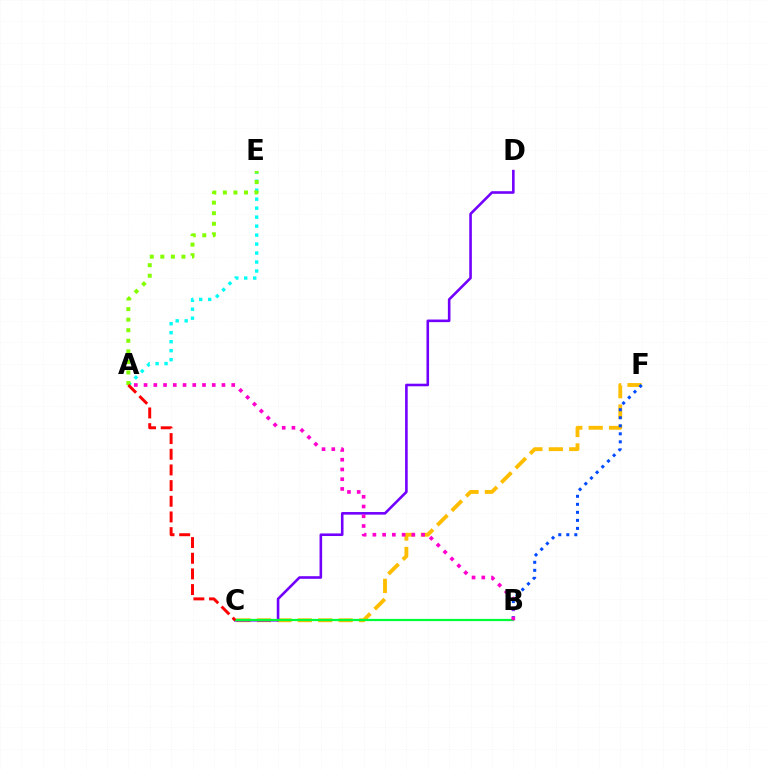{('C', 'F'): [{'color': '#ffbd00', 'line_style': 'dashed', 'thickness': 2.77}], ('B', 'F'): [{'color': '#004bff', 'line_style': 'dotted', 'thickness': 2.18}], ('C', 'D'): [{'color': '#7200ff', 'line_style': 'solid', 'thickness': 1.87}], ('A', 'E'): [{'color': '#00fff6', 'line_style': 'dotted', 'thickness': 2.44}, {'color': '#84ff00', 'line_style': 'dotted', 'thickness': 2.87}], ('B', 'C'): [{'color': '#00ff39', 'line_style': 'solid', 'thickness': 1.6}], ('A', 'B'): [{'color': '#ff00cf', 'line_style': 'dotted', 'thickness': 2.65}], ('A', 'C'): [{'color': '#ff0000', 'line_style': 'dashed', 'thickness': 2.13}]}